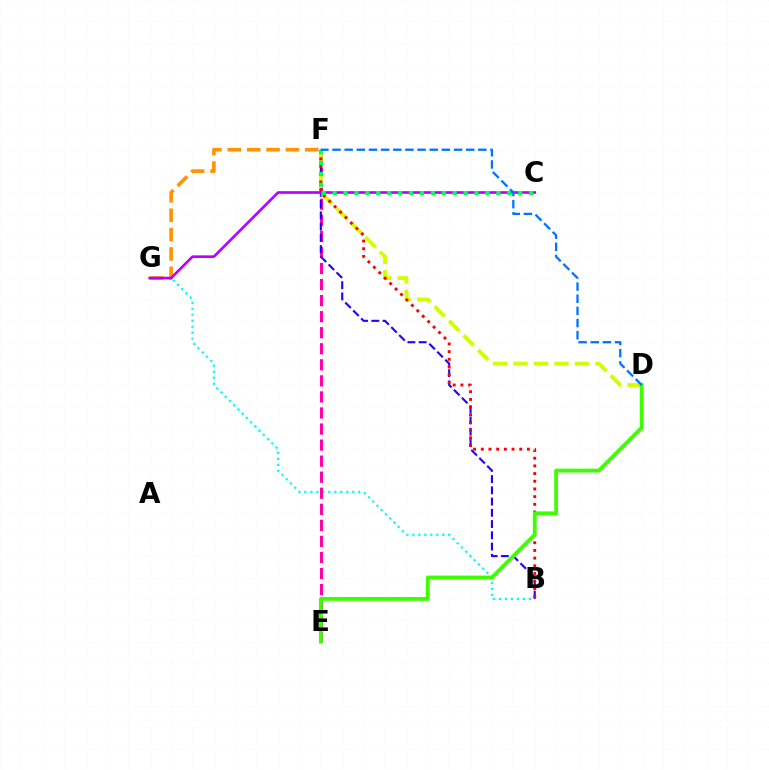{('B', 'G'): [{'color': '#00fff6', 'line_style': 'dotted', 'thickness': 1.63}], ('E', 'F'): [{'color': '#ff00ac', 'line_style': 'dashed', 'thickness': 2.18}], ('B', 'F'): [{'color': '#2500ff', 'line_style': 'dashed', 'thickness': 1.53}, {'color': '#ff0000', 'line_style': 'dotted', 'thickness': 2.09}], ('D', 'F'): [{'color': '#d1ff00', 'line_style': 'dashed', 'thickness': 2.78}, {'color': '#0074ff', 'line_style': 'dashed', 'thickness': 1.65}], ('F', 'G'): [{'color': '#ff9400', 'line_style': 'dashed', 'thickness': 2.63}], ('C', 'G'): [{'color': '#b900ff', 'line_style': 'solid', 'thickness': 1.91}], ('D', 'E'): [{'color': '#3dff00', 'line_style': 'solid', 'thickness': 2.75}], ('C', 'F'): [{'color': '#00ff5c', 'line_style': 'dotted', 'thickness': 2.97}]}